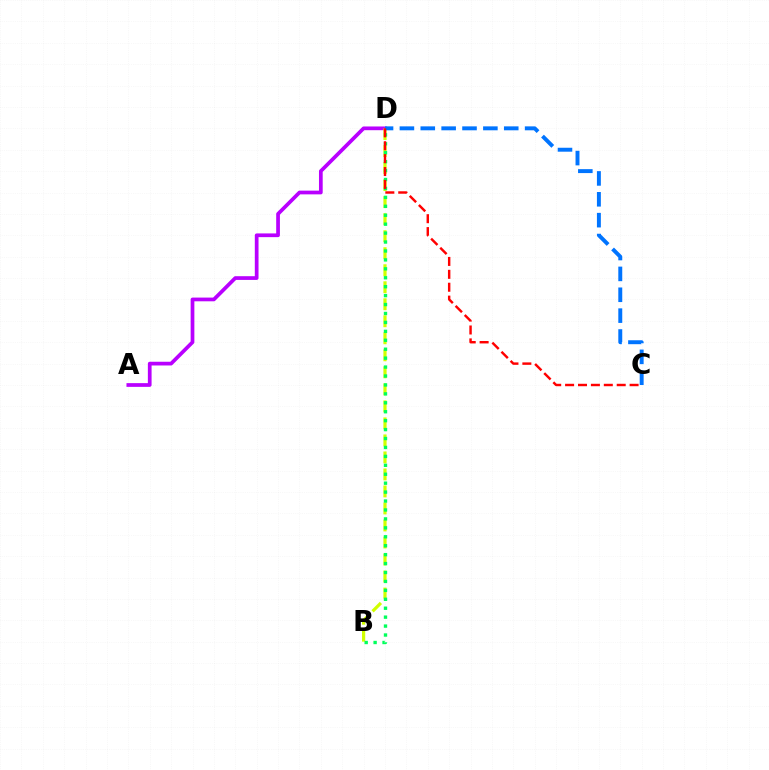{('A', 'D'): [{'color': '#b900ff', 'line_style': 'solid', 'thickness': 2.68}], ('B', 'D'): [{'color': '#d1ff00', 'line_style': 'dashed', 'thickness': 2.31}, {'color': '#00ff5c', 'line_style': 'dotted', 'thickness': 2.43}], ('C', 'D'): [{'color': '#0074ff', 'line_style': 'dashed', 'thickness': 2.83}, {'color': '#ff0000', 'line_style': 'dashed', 'thickness': 1.75}]}